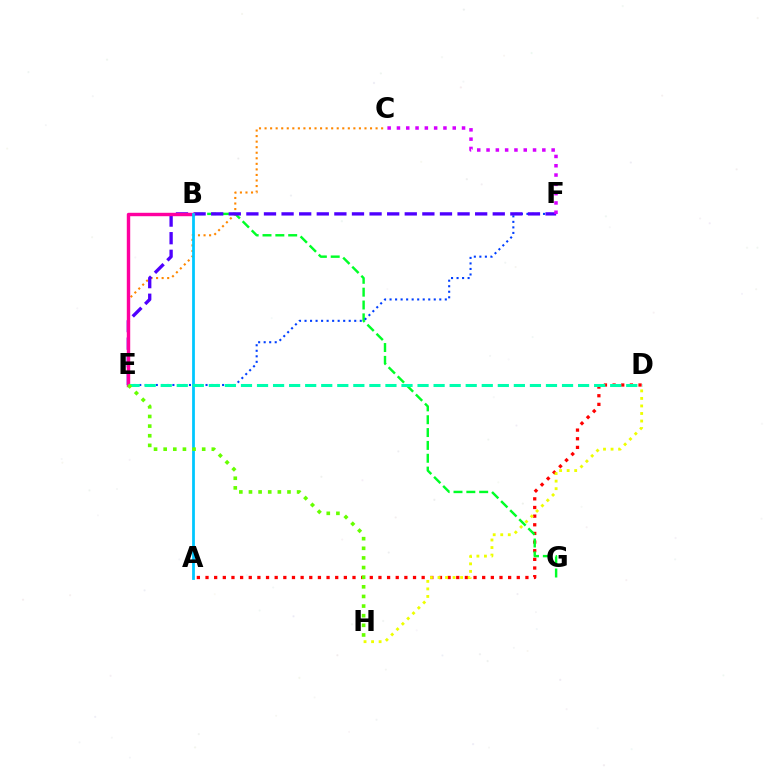{('A', 'D'): [{'color': '#ff0000', 'line_style': 'dotted', 'thickness': 2.35}], ('B', 'G'): [{'color': '#00ff27', 'line_style': 'dashed', 'thickness': 1.74}], ('E', 'F'): [{'color': '#003fff', 'line_style': 'dotted', 'thickness': 1.5}, {'color': '#4f00ff', 'line_style': 'dashed', 'thickness': 2.39}], ('C', 'E'): [{'color': '#ff8800', 'line_style': 'dotted', 'thickness': 1.51}], ('B', 'E'): [{'color': '#ff00a0', 'line_style': 'solid', 'thickness': 2.46}], ('C', 'F'): [{'color': '#d600ff', 'line_style': 'dotted', 'thickness': 2.53}], ('A', 'B'): [{'color': '#00c7ff', 'line_style': 'solid', 'thickness': 2.0}], ('D', 'E'): [{'color': '#00ffaf', 'line_style': 'dashed', 'thickness': 2.18}], ('D', 'H'): [{'color': '#eeff00', 'line_style': 'dotted', 'thickness': 2.05}], ('E', 'H'): [{'color': '#66ff00', 'line_style': 'dotted', 'thickness': 2.62}]}